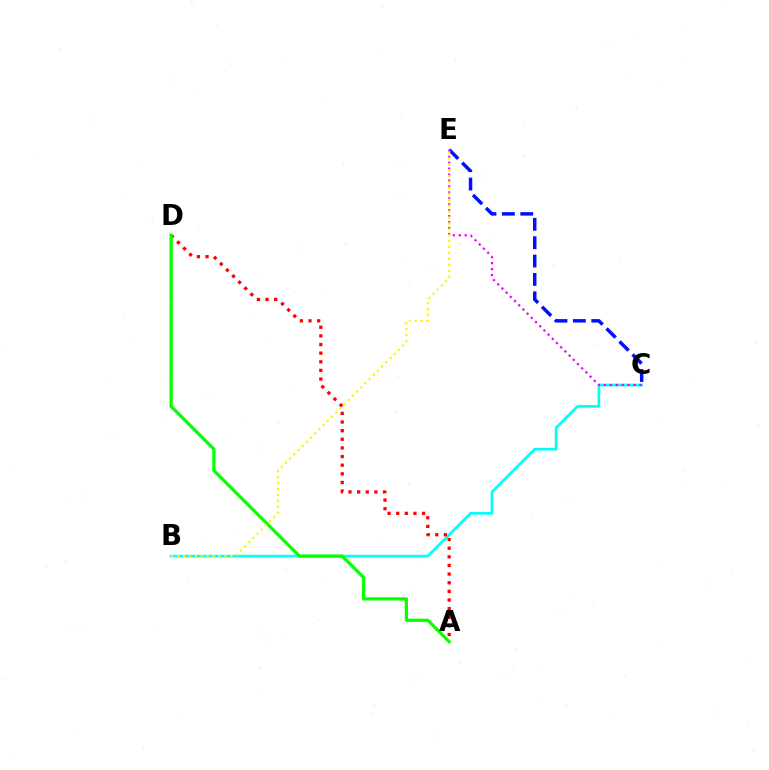{('C', 'E'): [{'color': '#0010ff', 'line_style': 'dashed', 'thickness': 2.5}, {'color': '#ee00ff', 'line_style': 'dotted', 'thickness': 1.61}], ('B', 'C'): [{'color': '#00fff6', 'line_style': 'solid', 'thickness': 1.94}], ('A', 'D'): [{'color': '#ff0000', 'line_style': 'dotted', 'thickness': 2.35}, {'color': '#08ff00', 'line_style': 'solid', 'thickness': 2.34}], ('B', 'E'): [{'color': '#fcf500', 'line_style': 'dotted', 'thickness': 1.61}]}